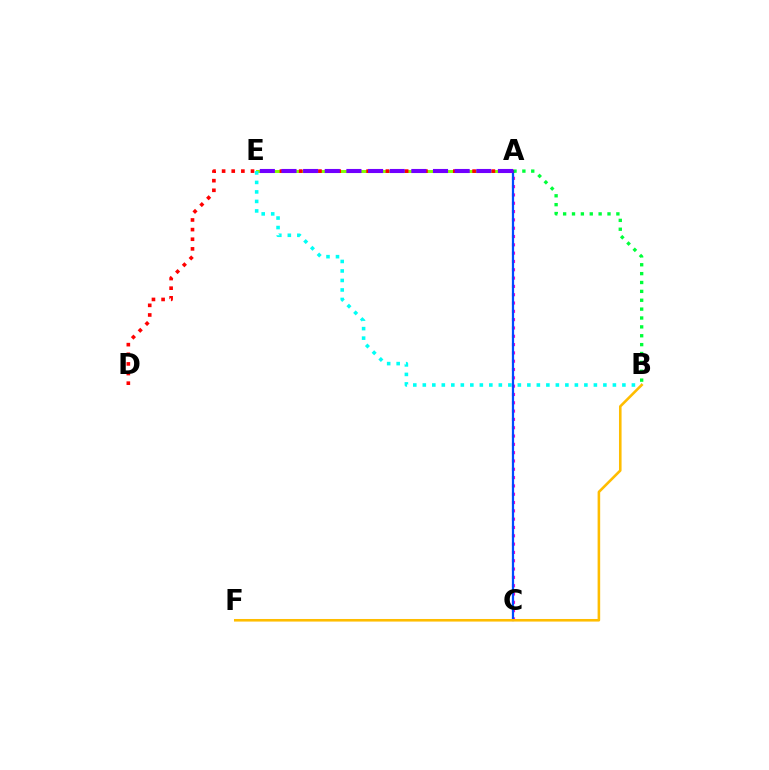{('A', 'E'): [{'color': '#84ff00', 'line_style': 'solid', 'thickness': 2.13}, {'color': '#7200ff', 'line_style': 'dashed', 'thickness': 2.94}], ('A', 'B'): [{'color': '#00ff39', 'line_style': 'dotted', 'thickness': 2.41}], ('A', 'C'): [{'color': '#ff00cf', 'line_style': 'dotted', 'thickness': 2.26}, {'color': '#004bff', 'line_style': 'solid', 'thickness': 1.61}], ('B', 'E'): [{'color': '#00fff6', 'line_style': 'dotted', 'thickness': 2.58}], ('A', 'D'): [{'color': '#ff0000', 'line_style': 'dotted', 'thickness': 2.62}], ('B', 'F'): [{'color': '#ffbd00', 'line_style': 'solid', 'thickness': 1.86}]}